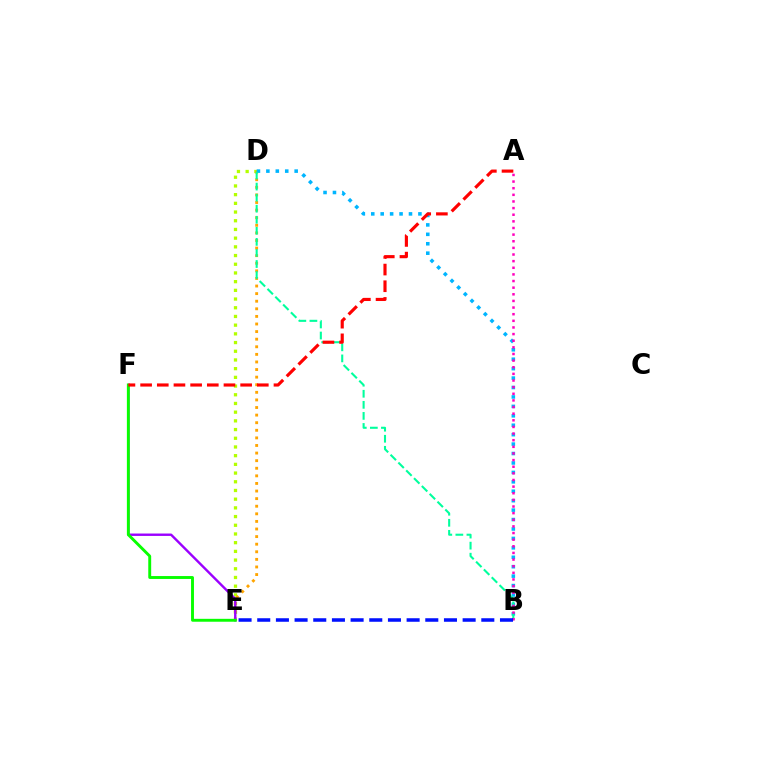{('D', 'E'): [{'color': '#b3ff00', 'line_style': 'dotted', 'thickness': 2.36}, {'color': '#ffa500', 'line_style': 'dotted', 'thickness': 2.06}], ('E', 'F'): [{'color': '#9b00ff', 'line_style': 'solid', 'thickness': 1.72}, {'color': '#08ff00', 'line_style': 'solid', 'thickness': 2.09}], ('B', 'D'): [{'color': '#00b5ff', 'line_style': 'dotted', 'thickness': 2.56}, {'color': '#00ff9d', 'line_style': 'dashed', 'thickness': 1.5}], ('A', 'B'): [{'color': '#ff00bd', 'line_style': 'dotted', 'thickness': 1.8}], ('A', 'F'): [{'color': '#ff0000', 'line_style': 'dashed', 'thickness': 2.26}], ('B', 'E'): [{'color': '#0010ff', 'line_style': 'dashed', 'thickness': 2.54}]}